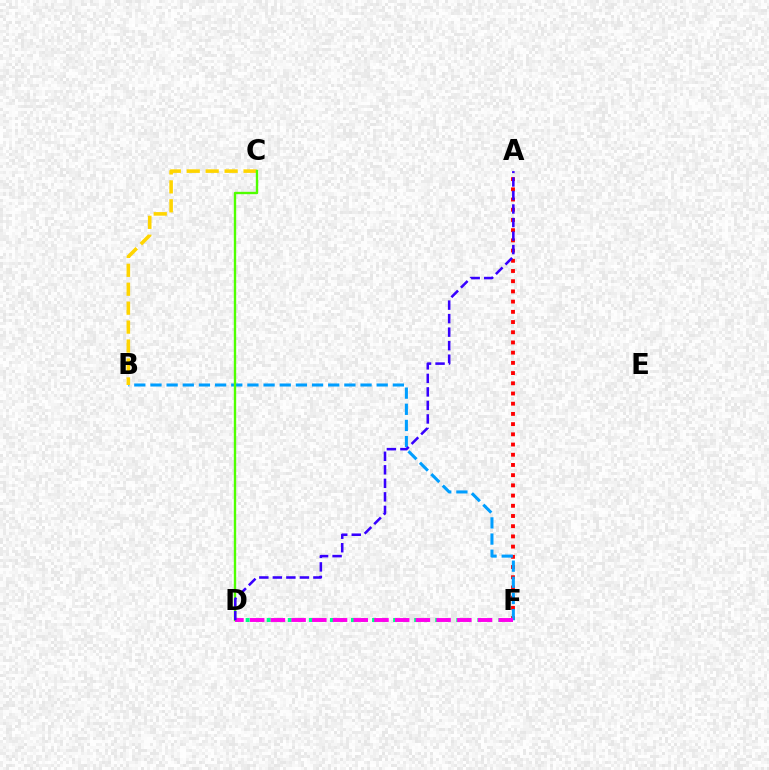{('A', 'F'): [{'color': '#ff0000', 'line_style': 'dotted', 'thickness': 2.77}], ('B', 'F'): [{'color': '#009eff', 'line_style': 'dashed', 'thickness': 2.2}], ('B', 'C'): [{'color': '#ffd500', 'line_style': 'dashed', 'thickness': 2.57}], ('C', 'D'): [{'color': '#4fff00', 'line_style': 'solid', 'thickness': 1.7}], ('D', 'F'): [{'color': '#00ff86', 'line_style': 'dotted', 'thickness': 2.86}, {'color': '#ff00ed', 'line_style': 'dashed', 'thickness': 2.81}], ('A', 'D'): [{'color': '#3700ff', 'line_style': 'dashed', 'thickness': 1.84}]}